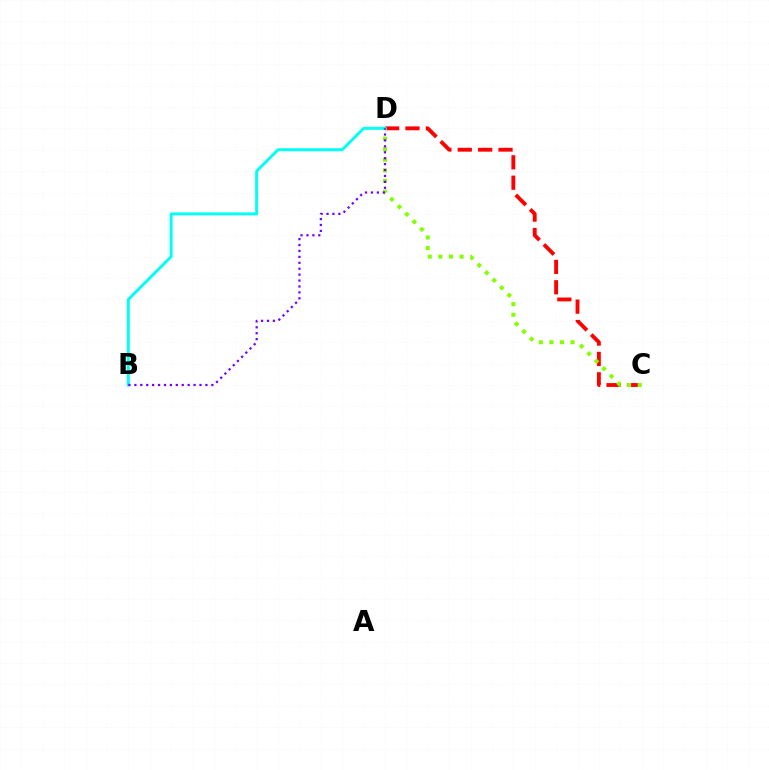{('C', 'D'): [{'color': '#ff0000', 'line_style': 'dashed', 'thickness': 2.77}, {'color': '#84ff00', 'line_style': 'dotted', 'thickness': 2.88}], ('B', 'D'): [{'color': '#00fff6', 'line_style': 'solid', 'thickness': 2.12}, {'color': '#7200ff', 'line_style': 'dotted', 'thickness': 1.61}]}